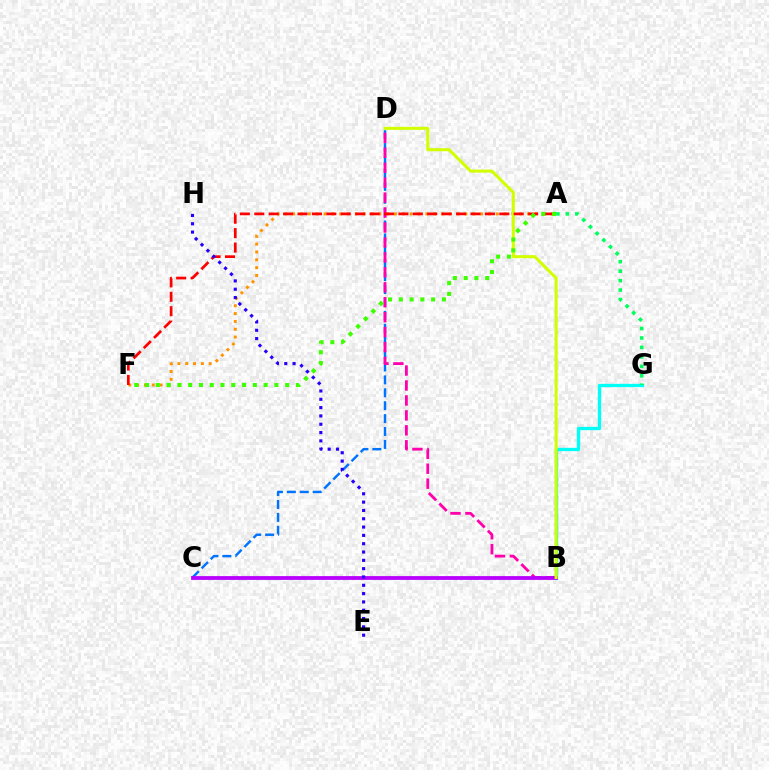{('A', 'F'): [{'color': '#ff9400', 'line_style': 'dotted', 'thickness': 2.13}, {'color': '#ff0000', 'line_style': 'dashed', 'thickness': 1.96}, {'color': '#3dff00', 'line_style': 'dotted', 'thickness': 2.93}], ('B', 'G'): [{'color': '#00fff6', 'line_style': 'solid', 'thickness': 2.38}], ('C', 'D'): [{'color': '#0074ff', 'line_style': 'dashed', 'thickness': 1.75}], ('B', 'D'): [{'color': '#ff00ac', 'line_style': 'dashed', 'thickness': 2.03}, {'color': '#d1ff00', 'line_style': 'solid', 'thickness': 2.19}], ('B', 'C'): [{'color': '#b900ff', 'line_style': 'solid', 'thickness': 2.73}], ('E', 'H'): [{'color': '#2500ff', 'line_style': 'dotted', 'thickness': 2.26}], ('A', 'G'): [{'color': '#00ff5c', 'line_style': 'dotted', 'thickness': 2.57}]}